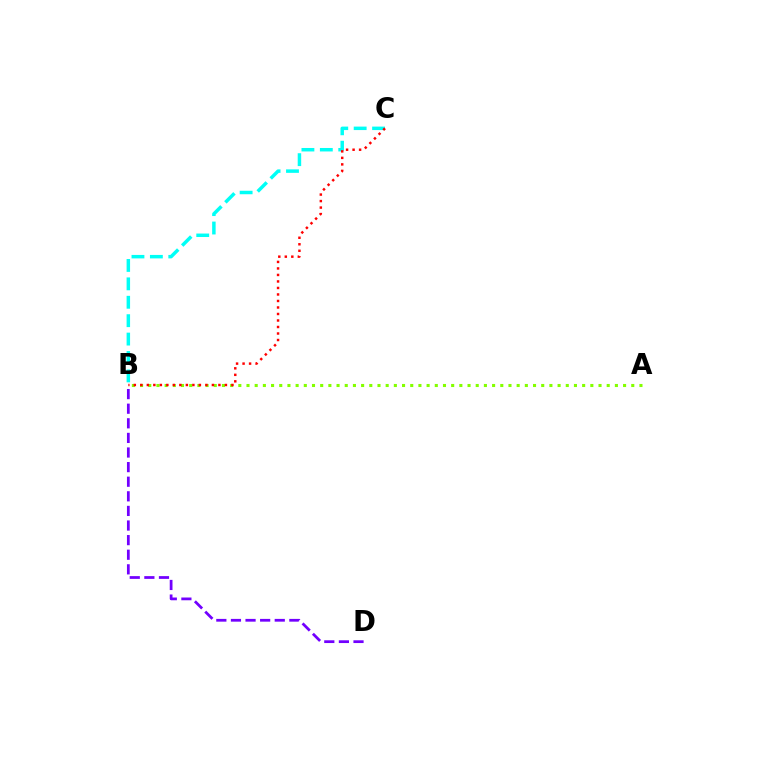{('B', 'C'): [{'color': '#00fff6', 'line_style': 'dashed', 'thickness': 2.5}, {'color': '#ff0000', 'line_style': 'dotted', 'thickness': 1.77}], ('A', 'B'): [{'color': '#84ff00', 'line_style': 'dotted', 'thickness': 2.22}], ('B', 'D'): [{'color': '#7200ff', 'line_style': 'dashed', 'thickness': 1.98}]}